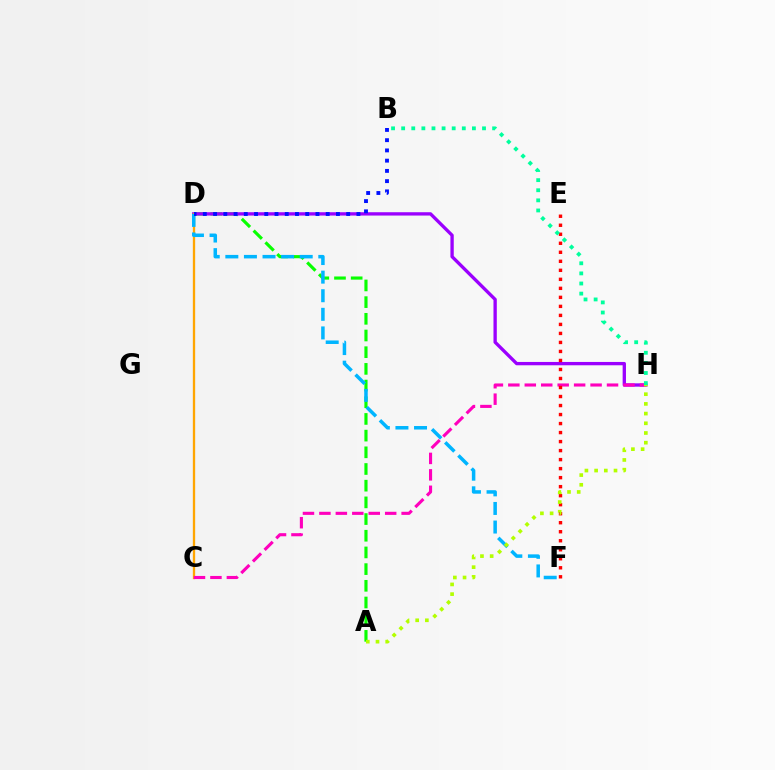{('A', 'D'): [{'color': '#08ff00', 'line_style': 'dashed', 'thickness': 2.27}], ('D', 'H'): [{'color': '#9b00ff', 'line_style': 'solid', 'thickness': 2.4}], ('C', 'D'): [{'color': '#ffa500', 'line_style': 'solid', 'thickness': 1.66}], ('C', 'H'): [{'color': '#ff00bd', 'line_style': 'dashed', 'thickness': 2.23}], ('E', 'F'): [{'color': '#ff0000', 'line_style': 'dotted', 'thickness': 2.45}], ('D', 'F'): [{'color': '#00b5ff', 'line_style': 'dashed', 'thickness': 2.53}], ('B', 'H'): [{'color': '#00ff9d', 'line_style': 'dotted', 'thickness': 2.75}], ('A', 'H'): [{'color': '#b3ff00', 'line_style': 'dotted', 'thickness': 2.64}], ('B', 'D'): [{'color': '#0010ff', 'line_style': 'dotted', 'thickness': 2.78}]}